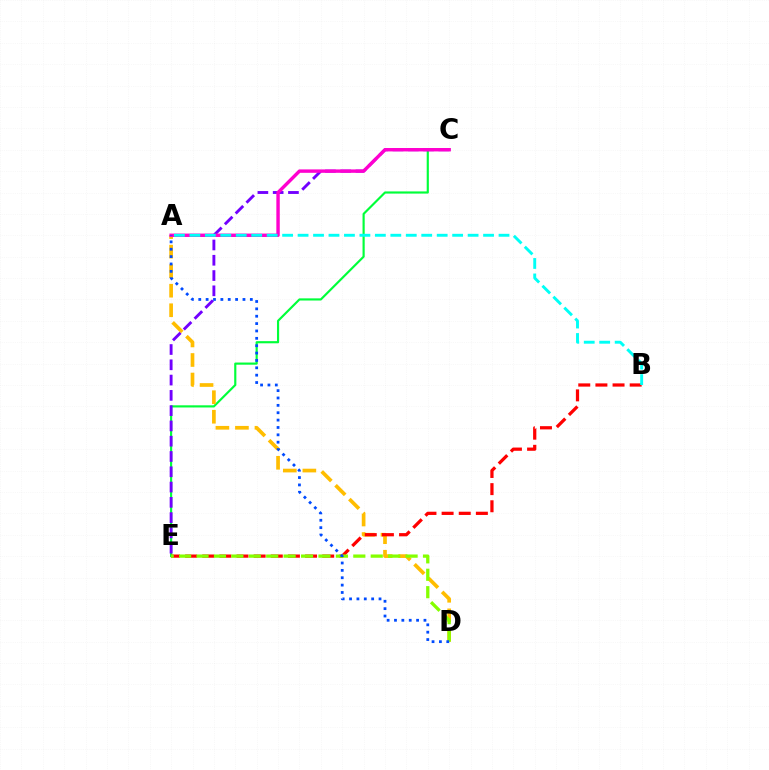{('C', 'E'): [{'color': '#00ff39', 'line_style': 'solid', 'thickness': 1.56}, {'color': '#7200ff', 'line_style': 'dashed', 'thickness': 2.08}], ('A', 'D'): [{'color': '#ffbd00', 'line_style': 'dashed', 'thickness': 2.65}, {'color': '#004bff', 'line_style': 'dotted', 'thickness': 2.0}], ('B', 'E'): [{'color': '#ff0000', 'line_style': 'dashed', 'thickness': 2.33}], ('D', 'E'): [{'color': '#84ff00', 'line_style': 'dashed', 'thickness': 2.37}], ('A', 'C'): [{'color': '#ff00cf', 'line_style': 'solid', 'thickness': 2.46}], ('A', 'B'): [{'color': '#00fff6', 'line_style': 'dashed', 'thickness': 2.1}]}